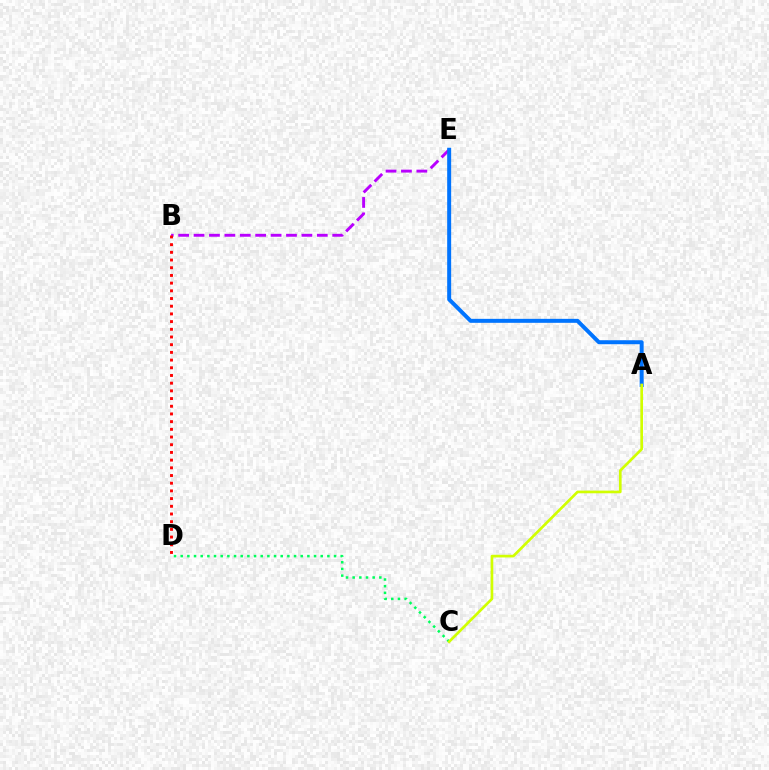{('B', 'E'): [{'color': '#b900ff', 'line_style': 'dashed', 'thickness': 2.09}], ('A', 'E'): [{'color': '#0074ff', 'line_style': 'solid', 'thickness': 2.86}], ('C', 'D'): [{'color': '#00ff5c', 'line_style': 'dotted', 'thickness': 1.81}], ('A', 'C'): [{'color': '#d1ff00', 'line_style': 'solid', 'thickness': 1.93}], ('B', 'D'): [{'color': '#ff0000', 'line_style': 'dotted', 'thickness': 2.09}]}